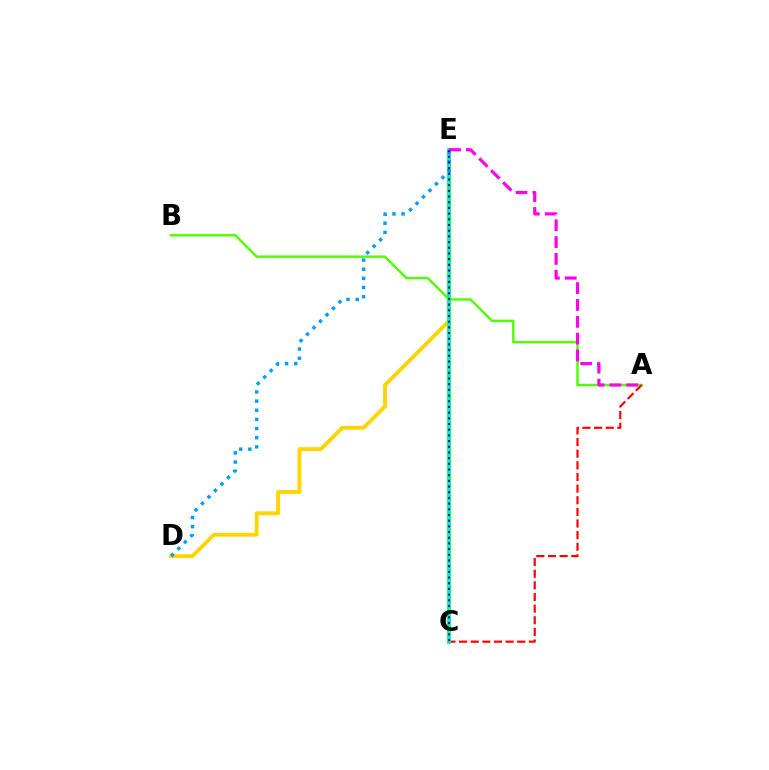{('D', 'E'): [{'color': '#ffd500', 'line_style': 'solid', 'thickness': 2.78}, {'color': '#009eff', 'line_style': 'dotted', 'thickness': 2.49}], ('A', 'B'): [{'color': '#4fff00', 'line_style': 'solid', 'thickness': 1.76}], ('A', 'C'): [{'color': '#ff0000', 'line_style': 'dashed', 'thickness': 1.58}], ('C', 'E'): [{'color': '#00ff86', 'line_style': 'solid', 'thickness': 2.8}, {'color': '#3700ff', 'line_style': 'dotted', 'thickness': 1.55}], ('A', 'E'): [{'color': '#ff00ed', 'line_style': 'dashed', 'thickness': 2.29}]}